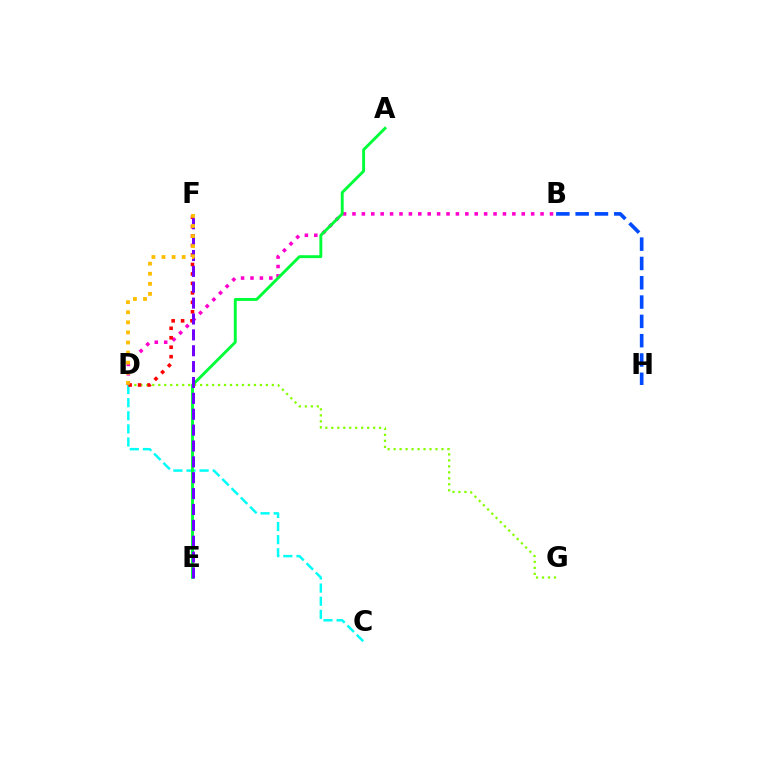{('B', 'D'): [{'color': '#ff00cf', 'line_style': 'dotted', 'thickness': 2.56}], ('C', 'D'): [{'color': '#00fff6', 'line_style': 'dashed', 'thickness': 1.78}], ('B', 'H'): [{'color': '#004bff', 'line_style': 'dashed', 'thickness': 2.62}], ('A', 'E'): [{'color': '#00ff39', 'line_style': 'solid', 'thickness': 2.09}], ('D', 'G'): [{'color': '#84ff00', 'line_style': 'dotted', 'thickness': 1.62}], ('D', 'F'): [{'color': '#ff0000', 'line_style': 'dotted', 'thickness': 2.57}, {'color': '#ffbd00', 'line_style': 'dotted', 'thickness': 2.74}], ('E', 'F'): [{'color': '#7200ff', 'line_style': 'dashed', 'thickness': 2.16}]}